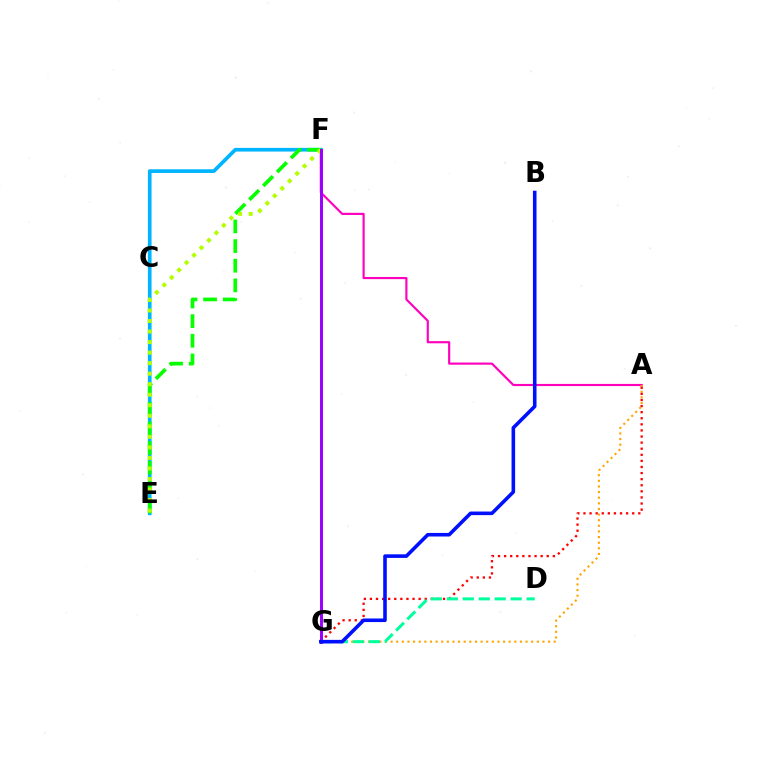{('A', 'F'): [{'color': '#ff00bd', 'line_style': 'solid', 'thickness': 1.55}], ('A', 'G'): [{'color': '#ffa500', 'line_style': 'dotted', 'thickness': 1.53}, {'color': '#ff0000', 'line_style': 'dotted', 'thickness': 1.65}], ('E', 'F'): [{'color': '#00b5ff', 'line_style': 'solid', 'thickness': 2.65}, {'color': '#08ff00', 'line_style': 'dashed', 'thickness': 2.67}, {'color': '#b3ff00', 'line_style': 'dotted', 'thickness': 2.86}], ('D', 'G'): [{'color': '#00ff9d', 'line_style': 'dashed', 'thickness': 2.17}], ('F', 'G'): [{'color': '#9b00ff', 'line_style': 'solid', 'thickness': 2.14}], ('B', 'G'): [{'color': '#0010ff', 'line_style': 'solid', 'thickness': 2.58}]}